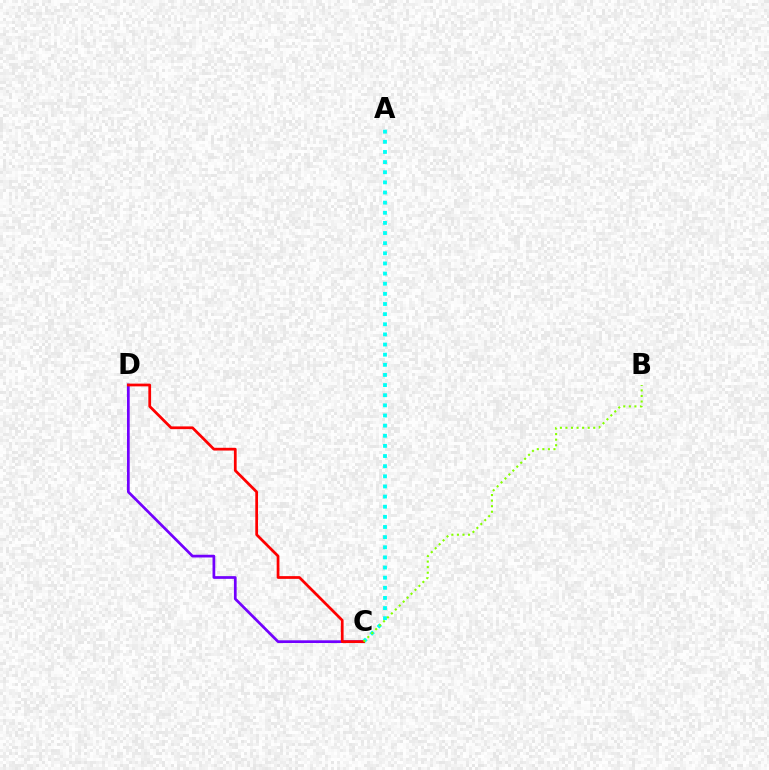{('C', 'D'): [{'color': '#7200ff', 'line_style': 'solid', 'thickness': 1.96}, {'color': '#ff0000', 'line_style': 'solid', 'thickness': 1.98}], ('A', 'C'): [{'color': '#00fff6', 'line_style': 'dotted', 'thickness': 2.75}], ('B', 'C'): [{'color': '#84ff00', 'line_style': 'dotted', 'thickness': 1.51}]}